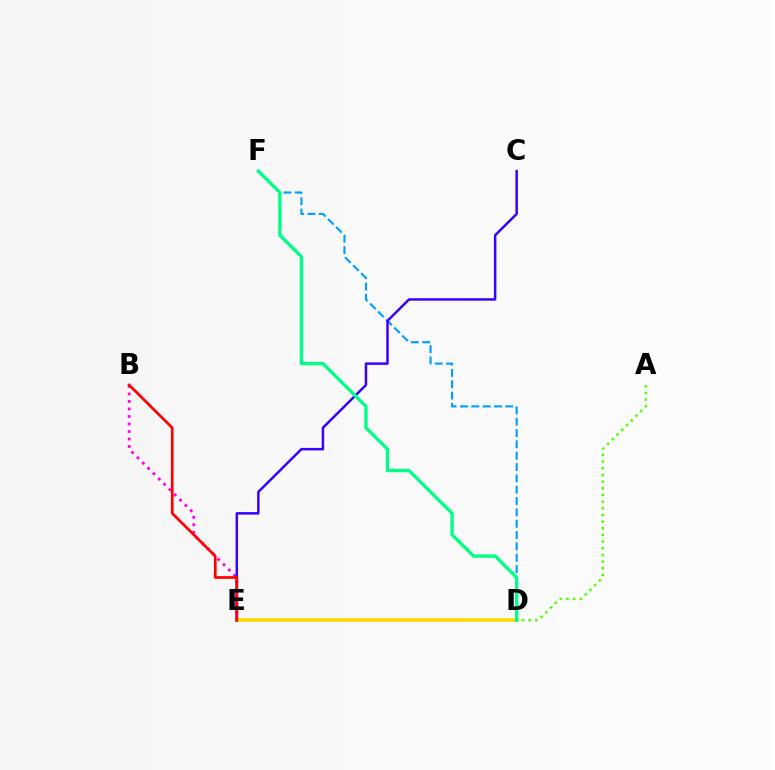{('B', 'E'): [{'color': '#ff00ed', 'line_style': 'dotted', 'thickness': 2.04}, {'color': '#ff0000', 'line_style': 'solid', 'thickness': 1.95}], ('D', 'E'): [{'color': '#ffd500', 'line_style': 'solid', 'thickness': 2.58}], ('D', 'F'): [{'color': '#009eff', 'line_style': 'dashed', 'thickness': 1.54}, {'color': '#00ff86', 'line_style': 'solid', 'thickness': 2.39}], ('A', 'D'): [{'color': '#4fff00', 'line_style': 'dotted', 'thickness': 1.81}], ('C', 'E'): [{'color': '#3700ff', 'line_style': 'solid', 'thickness': 1.79}]}